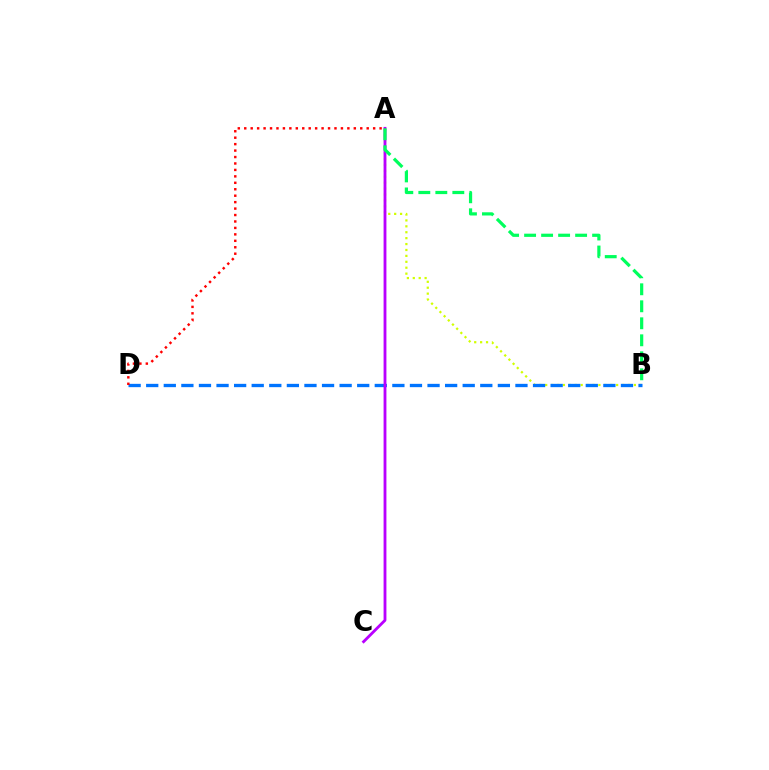{('A', 'B'): [{'color': '#d1ff00', 'line_style': 'dotted', 'thickness': 1.61}, {'color': '#00ff5c', 'line_style': 'dashed', 'thickness': 2.31}], ('B', 'D'): [{'color': '#0074ff', 'line_style': 'dashed', 'thickness': 2.39}], ('A', 'C'): [{'color': '#b900ff', 'line_style': 'solid', 'thickness': 2.04}], ('A', 'D'): [{'color': '#ff0000', 'line_style': 'dotted', 'thickness': 1.75}]}